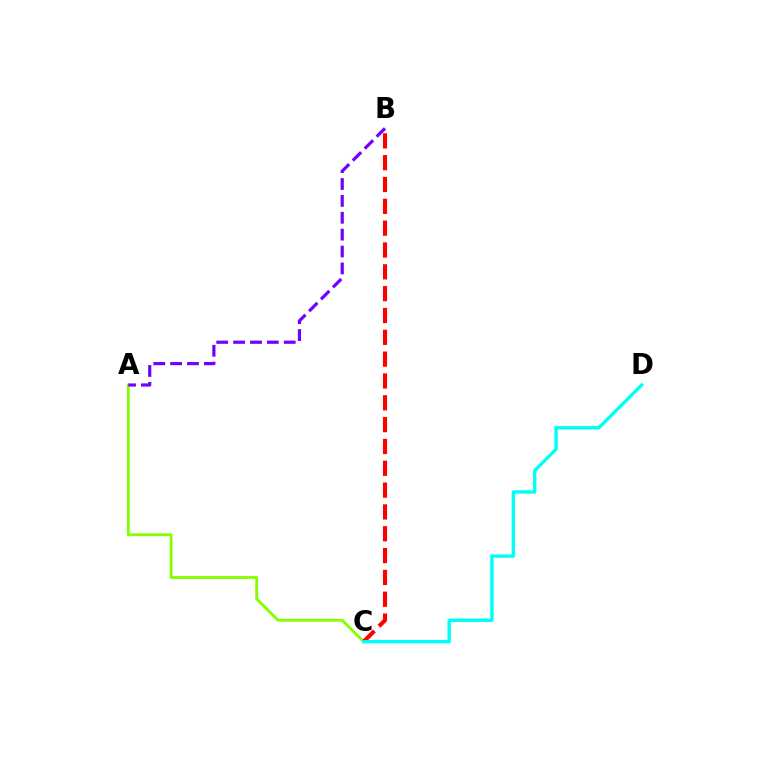{('A', 'C'): [{'color': '#84ff00', 'line_style': 'solid', 'thickness': 2.05}], ('B', 'C'): [{'color': '#ff0000', 'line_style': 'dashed', 'thickness': 2.97}], ('A', 'B'): [{'color': '#7200ff', 'line_style': 'dashed', 'thickness': 2.29}], ('C', 'D'): [{'color': '#00fff6', 'line_style': 'solid', 'thickness': 2.43}]}